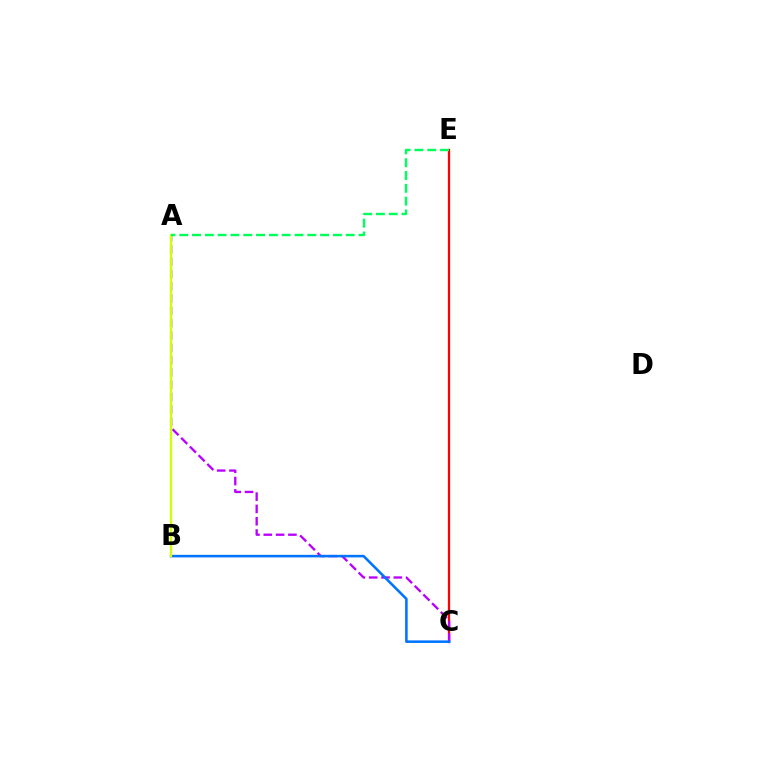{('C', 'E'): [{'color': '#ff0000', 'line_style': 'solid', 'thickness': 1.64}], ('A', 'C'): [{'color': '#b900ff', 'line_style': 'dashed', 'thickness': 1.67}], ('B', 'C'): [{'color': '#0074ff', 'line_style': 'solid', 'thickness': 1.85}], ('A', 'B'): [{'color': '#d1ff00', 'line_style': 'solid', 'thickness': 1.67}], ('A', 'E'): [{'color': '#00ff5c', 'line_style': 'dashed', 'thickness': 1.74}]}